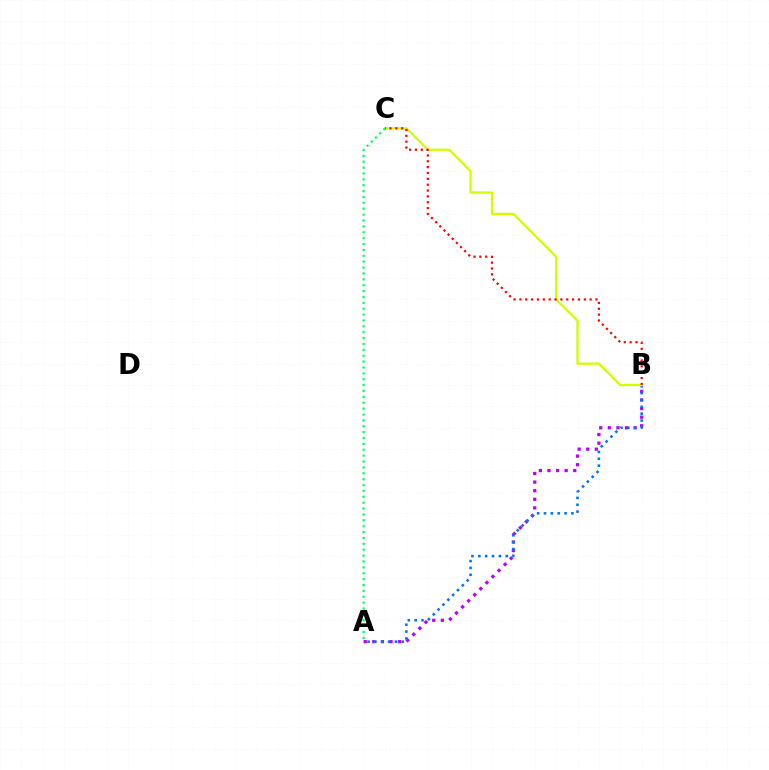{('A', 'B'): [{'color': '#b900ff', 'line_style': 'dotted', 'thickness': 2.33}, {'color': '#0074ff', 'line_style': 'dotted', 'thickness': 1.86}], ('B', 'C'): [{'color': '#d1ff00', 'line_style': 'solid', 'thickness': 1.66}, {'color': '#ff0000', 'line_style': 'dotted', 'thickness': 1.59}], ('A', 'C'): [{'color': '#00ff5c', 'line_style': 'dotted', 'thickness': 1.6}]}